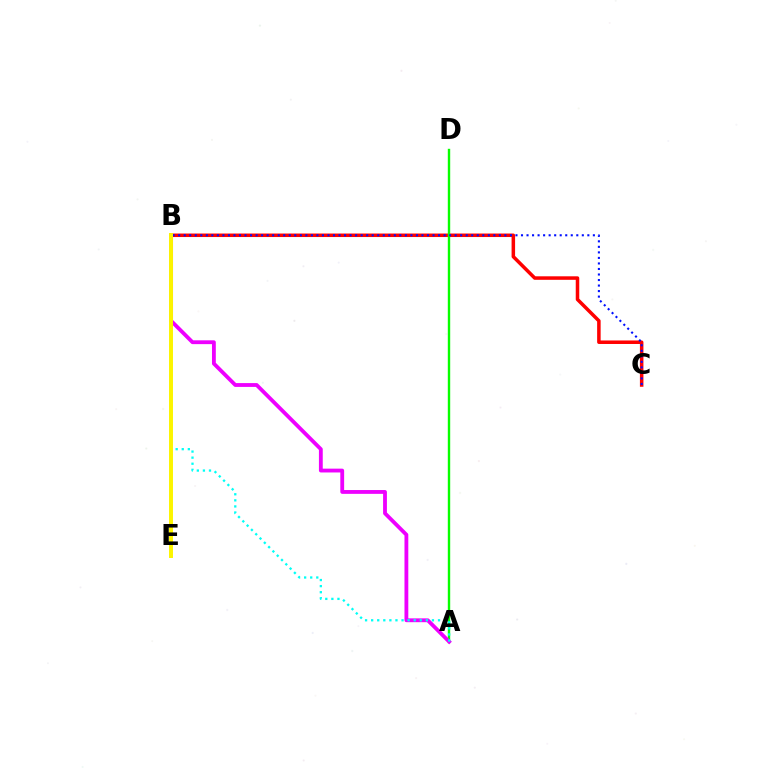{('B', 'C'): [{'color': '#ff0000', 'line_style': 'solid', 'thickness': 2.53}, {'color': '#0010ff', 'line_style': 'dotted', 'thickness': 1.5}], ('A', 'D'): [{'color': '#08ff00', 'line_style': 'solid', 'thickness': 1.72}], ('A', 'B'): [{'color': '#ee00ff', 'line_style': 'solid', 'thickness': 2.75}, {'color': '#00fff6', 'line_style': 'dotted', 'thickness': 1.65}], ('B', 'E'): [{'color': '#fcf500', 'line_style': 'solid', 'thickness': 2.85}]}